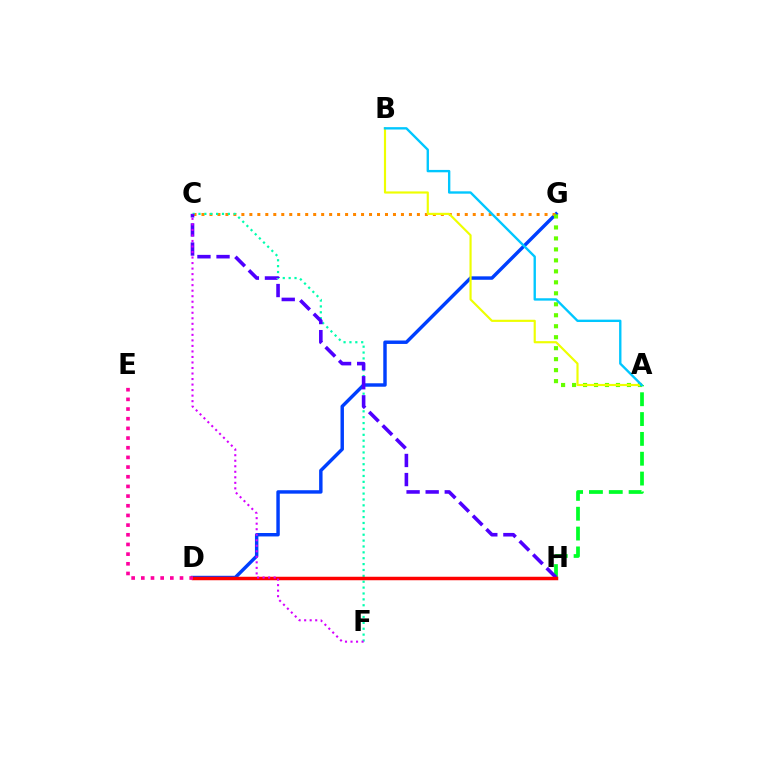{('D', 'G'): [{'color': '#003fff', 'line_style': 'solid', 'thickness': 2.48}], ('C', 'G'): [{'color': '#ff8800', 'line_style': 'dotted', 'thickness': 2.17}], ('A', 'G'): [{'color': '#66ff00', 'line_style': 'dotted', 'thickness': 2.98}], ('C', 'F'): [{'color': '#00ffaf', 'line_style': 'dotted', 'thickness': 1.6}, {'color': '#d600ff', 'line_style': 'dotted', 'thickness': 1.5}], ('A', 'B'): [{'color': '#eeff00', 'line_style': 'solid', 'thickness': 1.56}, {'color': '#00c7ff', 'line_style': 'solid', 'thickness': 1.7}], ('A', 'H'): [{'color': '#00ff27', 'line_style': 'dashed', 'thickness': 2.69}], ('C', 'H'): [{'color': '#4f00ff', 'line_style': 'dashed', 'thickness': 2.59}], ('D', 'H'): [{'color': '#ff0000', 'line_style': 'solid', 'thickness': 2.51}], ('D', 'E'): [{'color': '#ff00a0', 'line_style': 'dotted', 'thickness': 2.63}]}